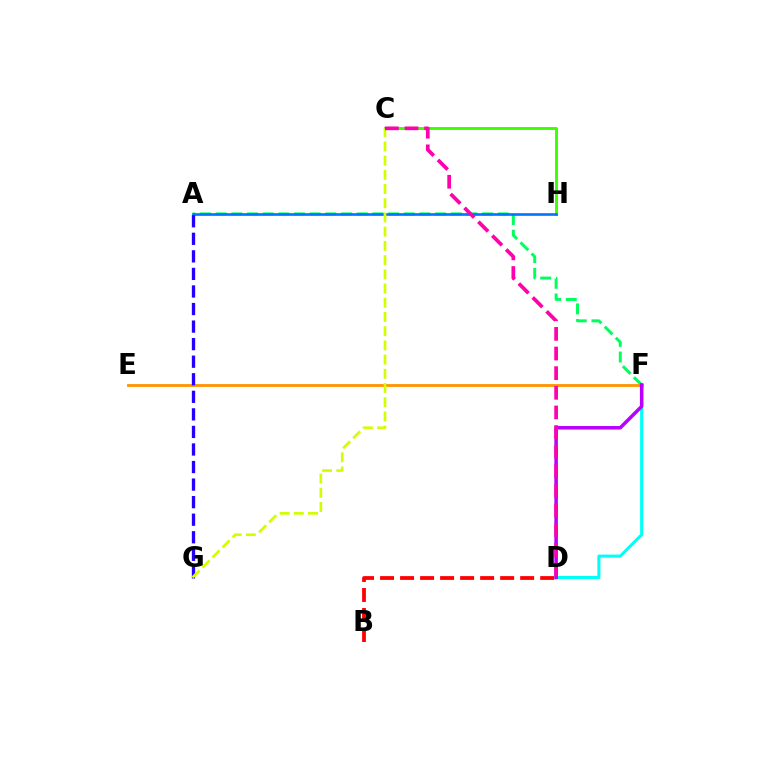{('E', 'F'): [{'color': '#ff9400', 'line_style': 'solid', 'thickness': 2.02}], ('D', 'F'): [{'color': '#00fff6', 'line_style': 'solid', 'thickness': 2.22}, {'color': '#b900ff', 'line_style': 'solid', 'thickness': 2.53}], ('B', 'D'): [{'color': '#ff0000', 'line_style': 'dashed', 'thickness': 2.72}], ('A', 'F'): [{'color': '#00ff5c', 'line_style': 'dashed', 'thickness': 2.13}], ('C', 'H'): [{'color': '#3dff00', 'line_style': 'solid', 'thickness': 2.11}], ('A', 'H'): [{'color': '#0074ff', 'line_style': 'solid', 'thickness': 1.9}], ('A', 'G'): [{'color': '#2500ff', 'line_style': 'dashed', 'thickness': 2.38}], ('C', 'G'): [{'color': '#d1ff00', 'line_style': 'dashed', 'thickness': 1.93}], ('C', 'D'): [{'color': '#ff00ac', 'line_style': 'dashed', 'thickness': 2.67}]}